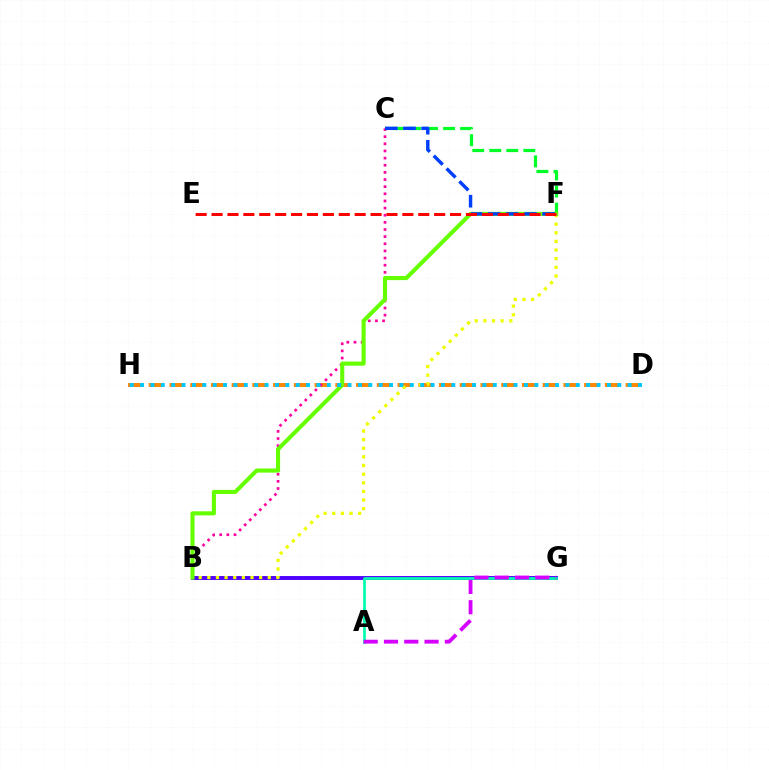{('B', 'G'): [{'color': '#4f00ff', 'line_style': 'solid', 'thickness': 2.81}], ('A', 'G'): [{'color': '#00ffaf', 'line_style': 'solid', 'thickness': 1.98}, {'color': '#d600ff', 'line_style': 'dashed', 'thickness': 2.76}], ('D', 'H'): [{'color': '#ff8800', 'line_style': 'dashed', 'thickness': 2.82}, {'color': '#00c7ff', 'line_style': 'dotted', 'thickness': 2.82}], ('B', 'F'): [{'color': '#eeff00', 'line_style': 'dotted', 'thickness': 2.35}, {'color': '#66ff00', 'line_style': 'solid', 'thickness': 2.95}], ('B', 'C'): [{'color': '#ff00a0', 'line_style': 'dotted', 'thickness': 1.94}], ('C', 'F'): [{'color': '#00ff27', 'line_style': 'dashed', 'thickness': 2.32}, {'color': '#003fff', 'line_style': 'dashed', 'thickness': 2.47}], ('E', 'F'): [{'color': '#ff0000', 'line_style': 'dashed', 'thickness': 2.16}]}